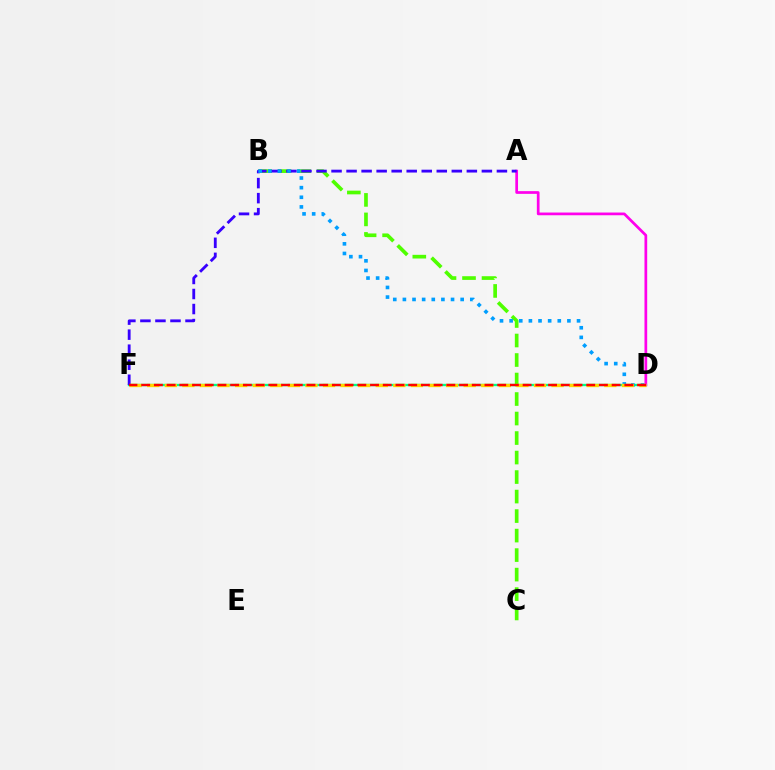{('D', 'F'): [{'color': '#00ff86', 'line_style': 'solid', 'thickness': 1.68}, {'color': '#ffd500', 'line_style': 'dashed', 'thickness': 2.39}, {'color': '#ff0000', 'line_style': 'dashed', 'thickness': 1.73}], ('B', 'C'): [{'color': '#4fff00', 'line_style': 'dashed', 'thickness': 2.65}], ('A', 'D'): [{'color': '#ff00ed', 'line_style': 'solid', 'thickness': 1.96}], ('A', 'F'): [{'color': '#3700ff', 'line_style': 'dashed', 'thickness': 2.04}], ('B', 'D'): [{'color': '#009eff', 'line_style': 'dotted', 'thickness': 2.62}]}